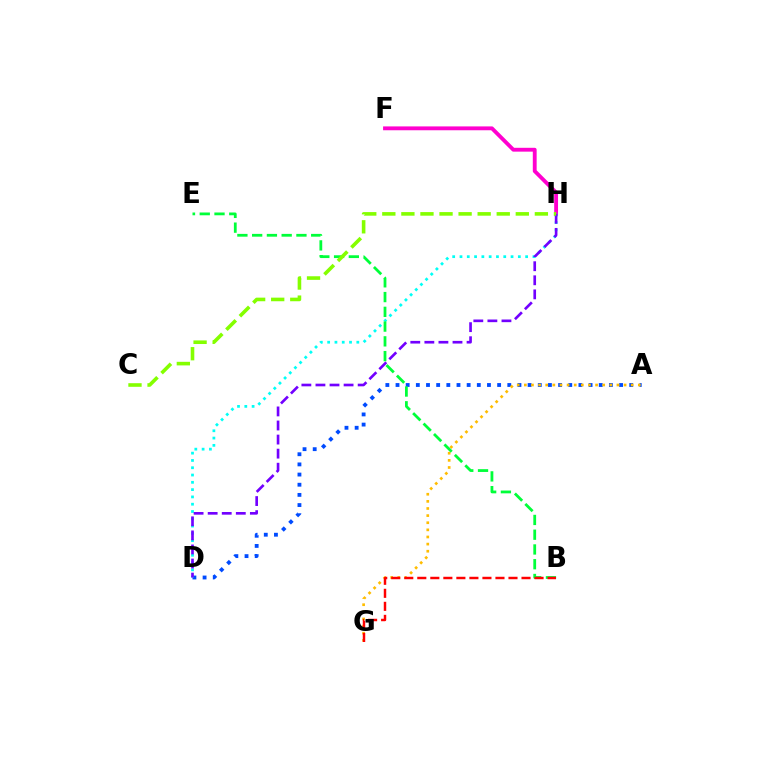{('A', 'D'): [{'color': '#004bff', 'line_style': 'dotted', 'thickness': 2.76}], ('F', 'H'): [{'color': '#ff00cf', 'line_style': 'solid', 'thickness': 2.77}], ('A', 'G'): [{'color': '#ffbd00', 'line_style': 'dotted', 'thickness': 1.94}], ('D', 'H'): [{'color': '#00fff6', 'line_style': 'dotted', 'thickness': 1.98}, {'color': '#7200ff', 'line_style': 'dashed', 'thickness': 1.91}], ('B', 'E'): [{'color': '#00ff39', 'line_style': 'dashed', 'thickness': 2.01}], ('B', 'G'): [{'color': '#ff0000', 'line_style': 'dashed', 'thickness': 1.77}], ('C', 'H'): [{'color': '#84ff00', 'line_style': 'dashed', 'thickness': 2.59}]}